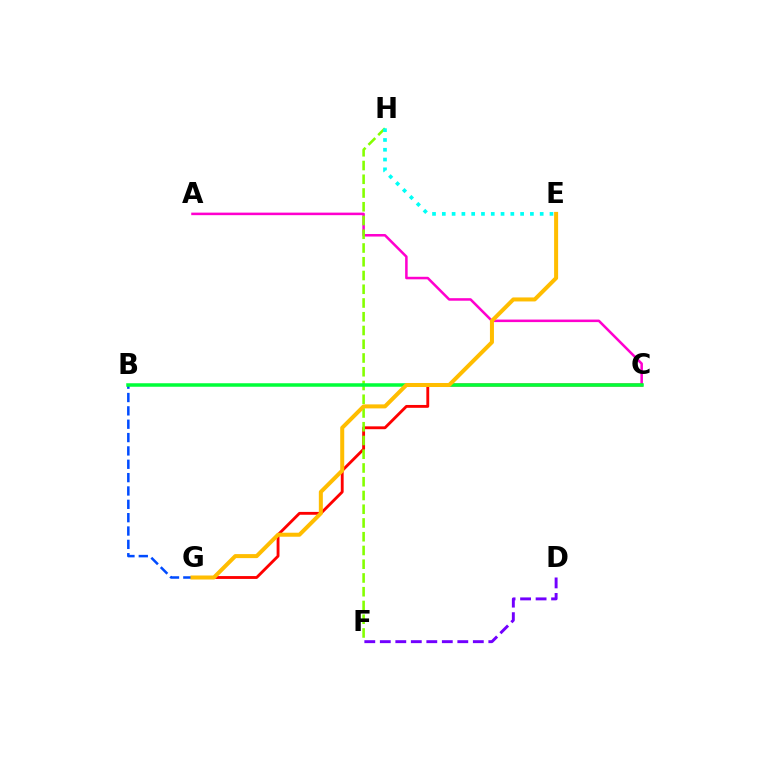{('A', 'C'): [{'color': '#ff00cf', 'line_style': 'solid', 'thickness': 1.82}], ('B', 'G'): [{'color': '#004bff', 'line_style': 'dashed', 'thickness': 1.81}], ('C', 'G'): [{'color': '#ff0000', 'line_style': 'solid', 'thickness': 2.05}], ('F', 'H'): [{'color': '#84ff00', 'line_style': 'dashed', 'thickness': 1.87}], ('B', 'C'): [{'color': '#00ff39', 'line_style': 'solid', 'thickness': 2.53}], ('E', 'H'): [{'color': '#00fff6', 'line_style': 'dotted', 'thickness': 2.66}], ('E', 'G'): [{'color': '#ffbd00', 'line_style': 'solid', 'thickness': 2.89}], ('D', 'F'): [{'color': '#7200ff', 'line_style': 'dashed', 'thickness': 2.11}]}